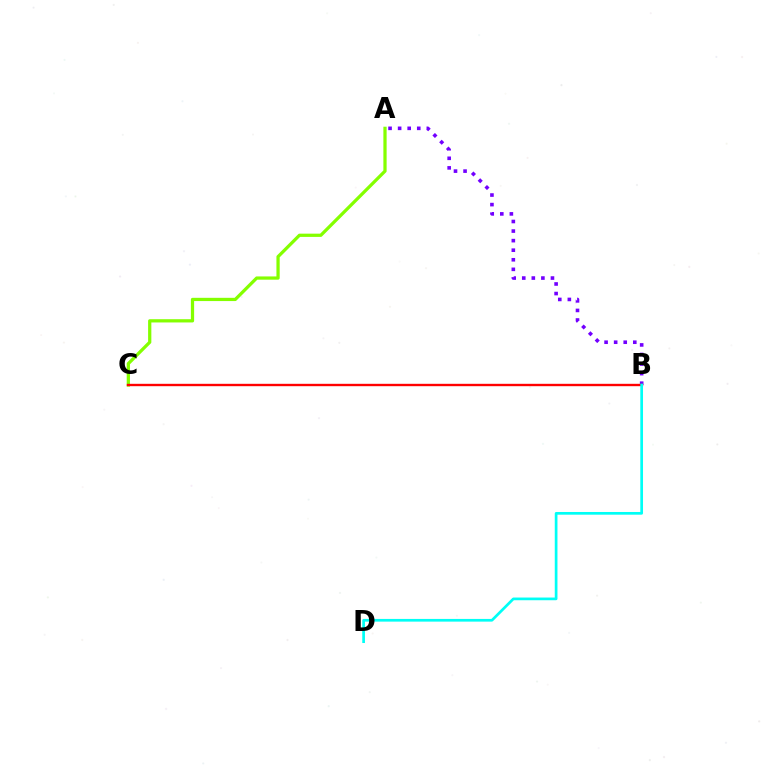{('A', 'B'): [{'color': '#7200ff', 'line_style': 'dotted', 'thickness': 2.6}], ('A', 'C'): [{'color': '#84ff00', 'line_style': 'solid', 'thickness': 2.34}], ('B', 'C'): [{'color': '#ff0000', 'line_style': 'solid', 'thickness': 1.71}], ('B', 'D'): [{'color': '#00fff6', 'line_style': 'solid', 'thickness': 1.95}]}